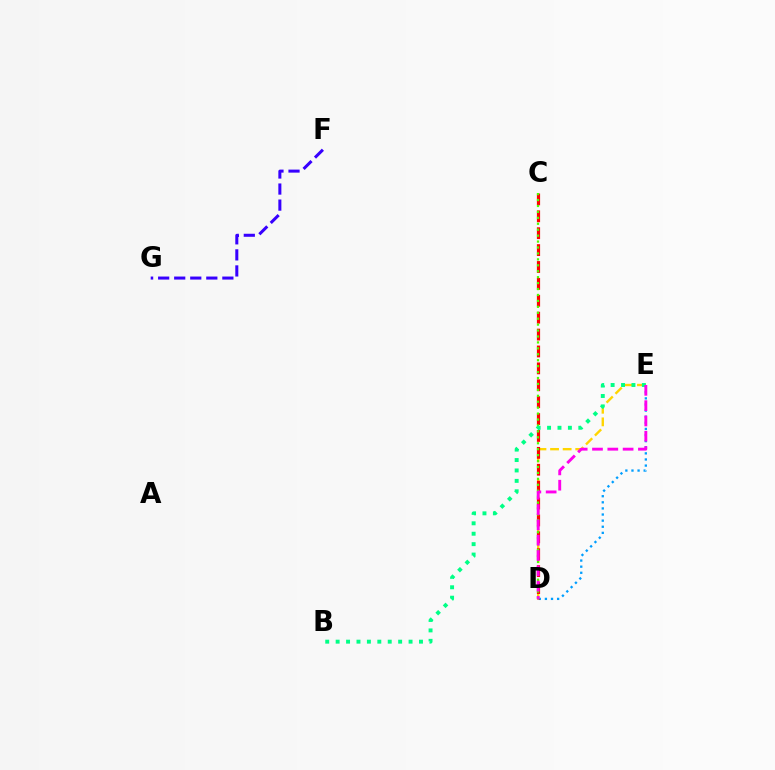{('D', 'E'): [{'color': '#ffd500', 'line_style': 'dashed', 'thickness': 1.71}, {'color': '#009eff', 'line_style': 'dotted', 'thickness': 1.66}, {'color': '#ff00ed', 'line_style': 'dashed', 'thickness': 2.08}], ('C', 'D'): [{'color': '#ff0000', 'line_style': 'dashed', 'thickness': 2.3}, {'color': '#4fff00', 'line_style': 'dotted', 'thickness': 1.61}], ('F', 'G'): [{'color': '#3700ff', 'line_style': 'dashed', 'thickness': 2.18}], ('B', 'E'): [{'color': '#00ff86', 'line_style': 'dotted', 'thickness': 2.83}]}